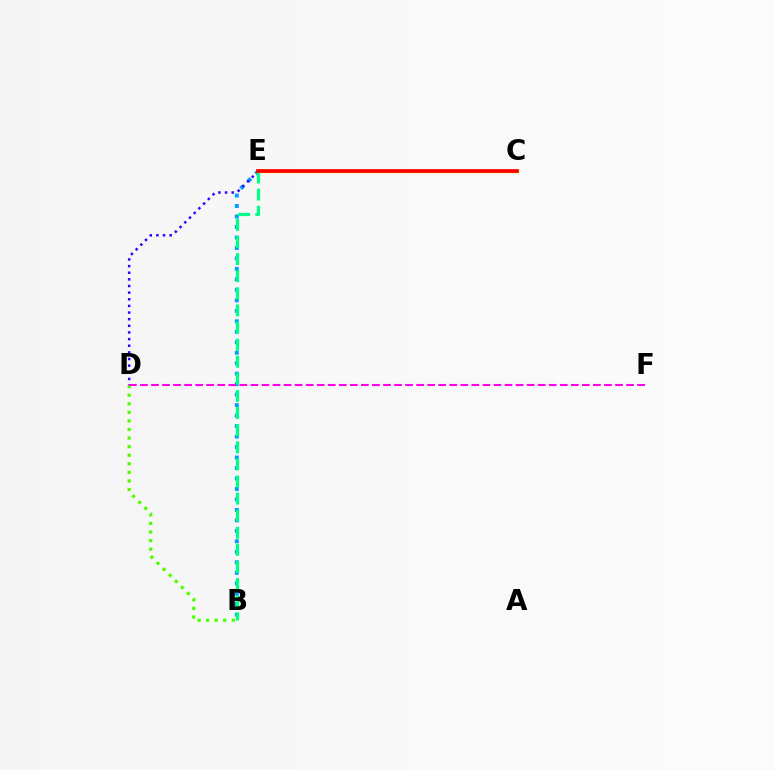{('B', 'E'): [{'color': '#009eff', 'line_style': 'dotted', 'thickness': 2.85}, {'color': '#00ff86', 'line_style': 'dashed', 'thickness': 2.32}], ('D', 'E'): [{'color': '#3700ff', 'line_style': 'dotted', 'thickness': 1.8}], ('C', 'E'): [{'color': '#ffd500', 'line_style': 'solid', 'thickness': 2.38}, {'color': '#ff0000', 'line_style': 'solid', 'thickness': 2.69}], ('B', 'D'): [{'color': '#4fff00', 'line_style': 'dotted', 'thickness': 2.33}], ('D', 'F'): [{'color': '#ff00ed', 'line_style': 'dashed', 'thickness': 1.5}]}